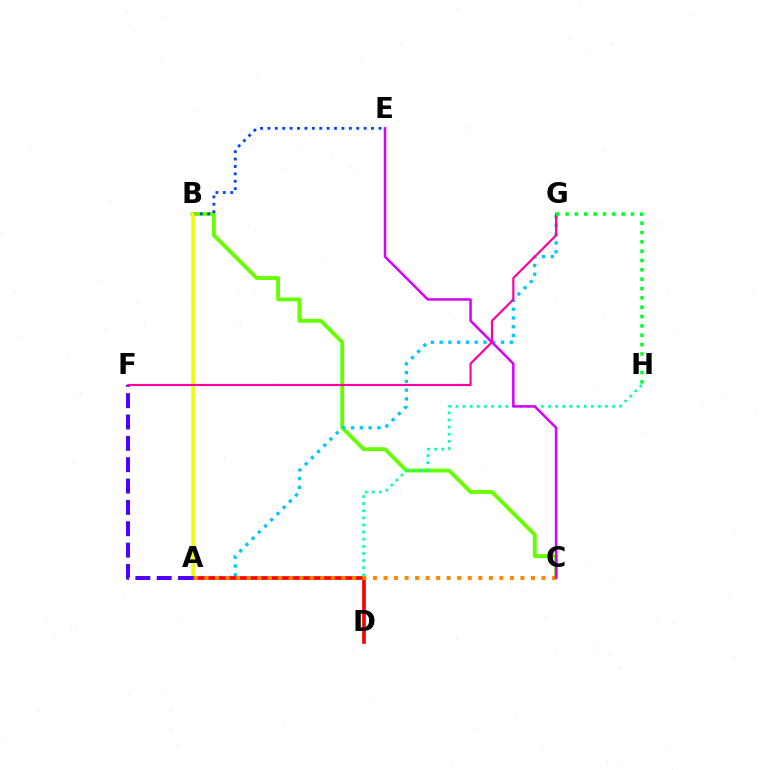{('B', 'C'): [{'color': '#66ff00', 'line_style': 'solid', 'thickness': 2.78}], ('B', 'E'): [{'color': '#003fff', 'line_style': 'dotted', 'thickness': 2.01}], ('A', 'B'): [{'color': '#eeff00', 'line_style': 'solid', 'thickness': 2.52}], ('D', 'H'): [{'color': '#00ffaf', 'line_style': 'dotted', 'thickness': 1.93}], ('A', 'G'): [{'color': '#00c7ff', 'line_style': 'dotted', 'thickness': 2.38}], ('A', 'D'): [{'color': '#ff0000', 'line_style': 'solid', 'thickness': 2.66}], ('A', 'C'): [{'color': '#ff8800', 'line_style': 'dotted', 'thickness': 2.86}], ('A', 'F'): [{'color': '#4f00ff', 'line_style': 'dashed', 'thickness': 2.9}], ('C', 'E'): [{'color': '#d600ff', 'line_style': 'solid', 'thickness': 1.81}], ('F', 'G'): [{'color': '#ff00a0', 'line_style': 'solid', 'thickness': 1.55}], ('G', 'H'): [{'color': '#00ff27', 'line_style': 'dotted', 'thickness': 2.54}]}